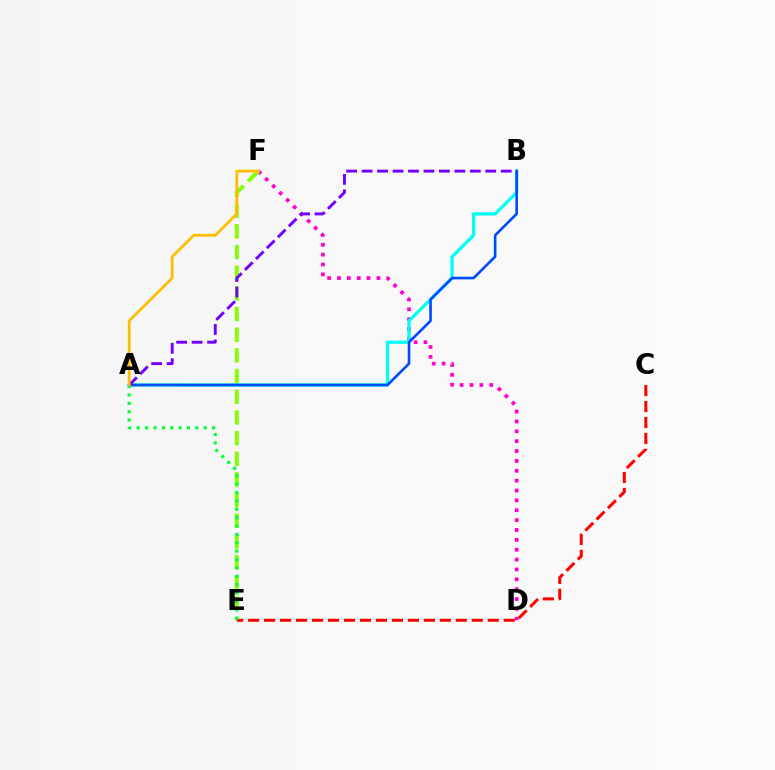{('D', 'F'): [{'color': '#ff00cf', 'line_style': 'dotted', 'thickness': 2.68}], ('E', 'F'): [{'color': '#84ff00', 'line_style': 'dashed', 'thickness': 2.81}], ('A', 'B'): [{'color': '#00fff6', 'line_style': 'solid', 'thickness': 2.34}, {'color': '#004bff', 'line_style': 'solid', 'thickness': 1.89}, {'color': '#7200ff', 'line_style': 'dashed', 'thickness': 2.1}], ('C', 'E'): [{'color': '#ff0000', 'line_style': 'dashed', 'thickness': 2.17}], ('A', 'E'): [{'color': '#00ff39', 'line_style': 'dotted', 'thickness': 2.28}], ('A', 'F'): [{'color': '#ffbd00', 'line_style': 'solid', 'thickness': 1.98}]}